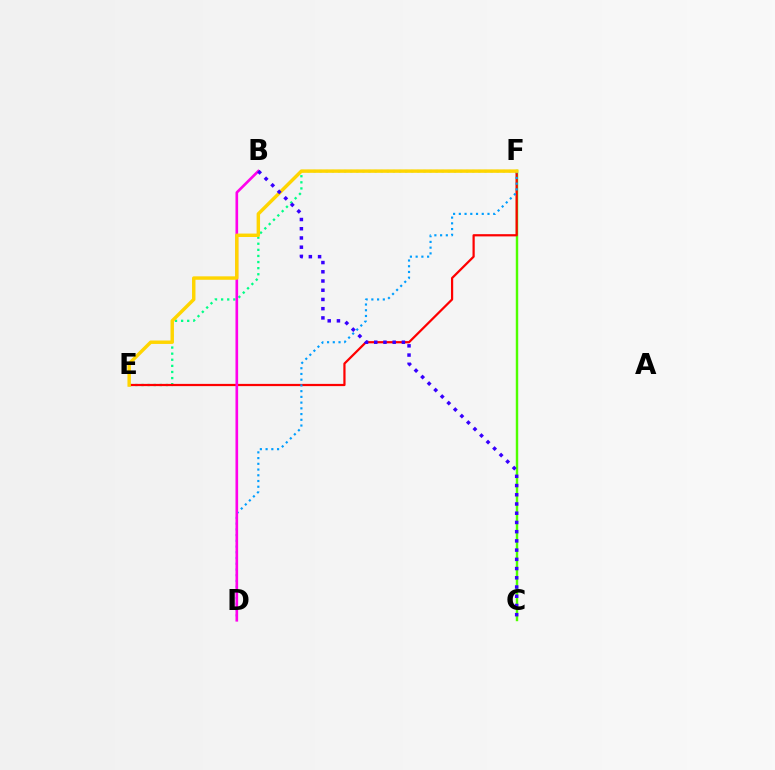{('E', 'F'): [{'color': '#00ff86', 'line_style': 'dotted', 'thickness': 1.66}, {'color': '#ff0000', 'line_style': 'solid', 'thickness': 1.6}, {'color': '#ffd500', 'line_style': 'solid', 'thickness': 2.47}], ('C', 'F'): [{'color': '#4fff00', 'line_style': 'solid', 'thickness': 1.75}], ('D', 'F'): [{'color': '#009eff', 'line_style': 'dotted', 'thickness': 1.56}], ('B', 'D'): [{'color': '#ff00ed', 'line_style': 'solid', 'thickness': 1.91}], ('B', 'C'): [{'color': '#3700ff', 'line_style': 'dotted', 'thickness': 2.51}]}